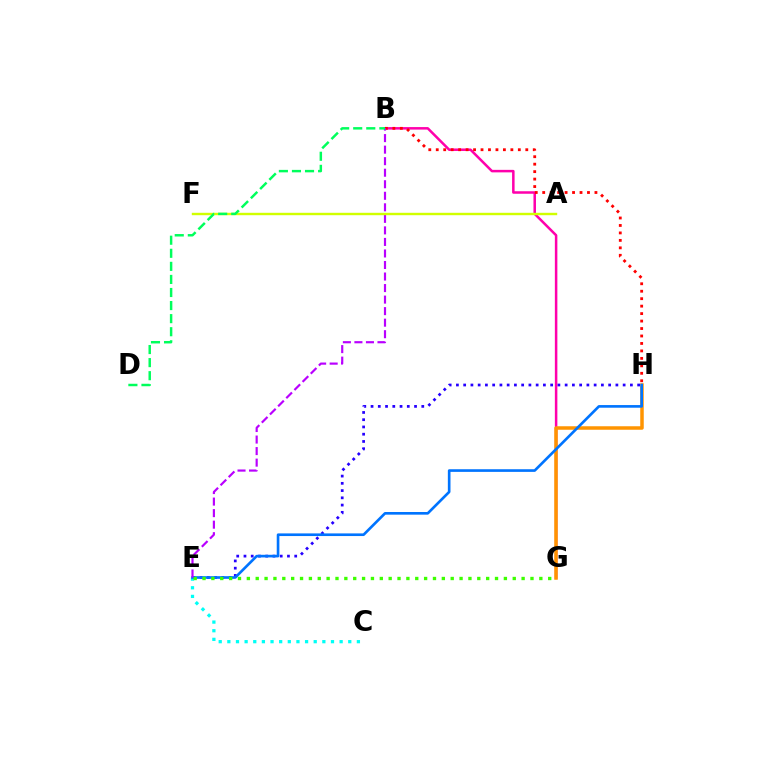{('B', 'G'): [{'color': '#ff00ac', 'line_style': 'solid', 'thickness': 1.81}], ('E', 'H'): [{'color': '#2500ff', 'line_style': 'dotted', 'thickness': 1.97}, {'color': '#0074ff', 'line_style': 'solid', 'thickness': 1.91}], ('G', 'H'): [{'color': '#ff9400', 'line_style': 'solid', 'thickness': 2.52}], ('C', 'E'): [{'color': '#00fff6', 'line_style': 'dotted', 'thickness': 2.35}], ('B', 'H'): [{'color': '#ff0000', 'line_style': 'dotted', 'thickness': 2.03}], ('E', 'G'): [{'color': '#3dff00', 'line_style': 'dotted', 'thickness': 2.41}], ('B', 'E'): [{'color': '#b900ff', 'line_style': 'dashed', 'thickness': 1.57}], ('A', 'F'): [{'color': '#d1ff00', 'line_style': 'solid', 'thickness': 1.73}], ('B', 'D'): [{'color': '#00ff5c', 'line_style': 'dashed', 'thickness': 1.78}]}